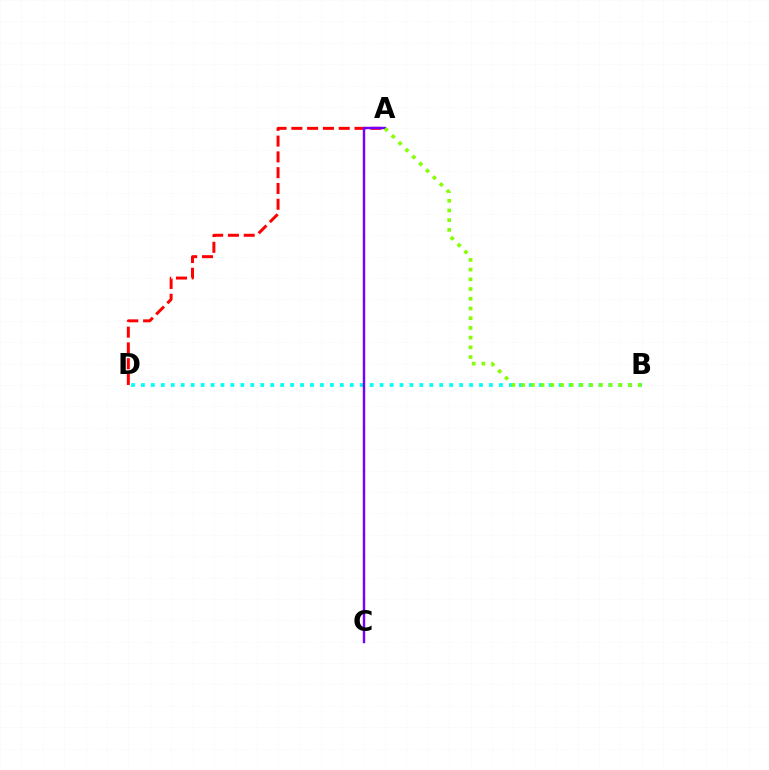{('B', 'D'): [{'color': '#00fff6', 'line_style': 'dotted', 'thickness': 2.7}], ('A', 'D'): [{'color': '#ff0000', 'line_style': 'dashed', 'thickness': 2.14}], ('A', 'C'): [{'color': '#7200ff', 'line_style': 'solid', 'thickness': 1.75}], ('A', 'B'): [{'color': '#84ff00', 'line_style': 'dotted', 'thickness': 2.64}]}